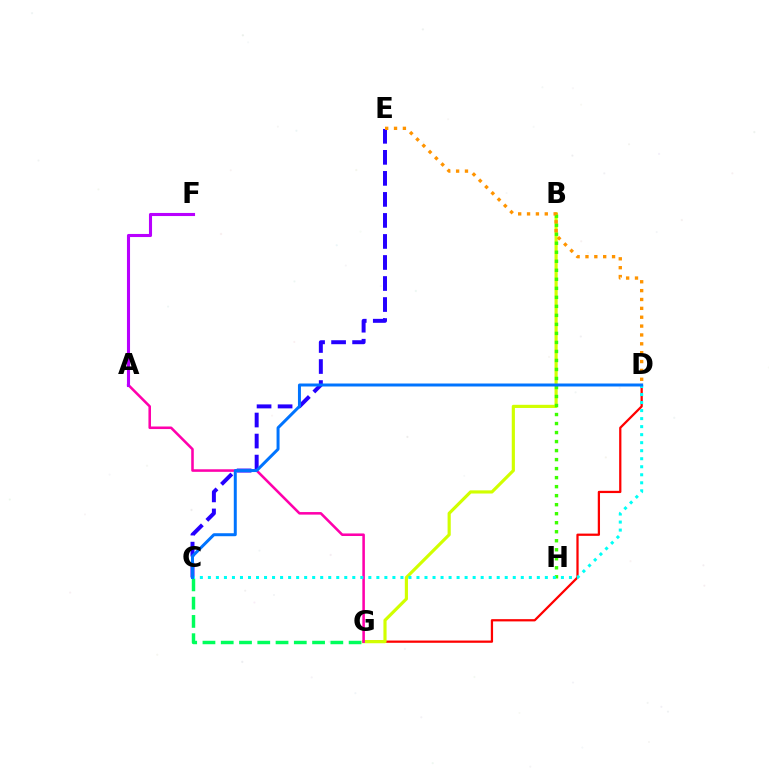{('D', 'G'): [{'color': '#ff0000', 'line_style': 'solid', 'thickness': 1.62}], ('B', 'G'): [{'color': '#d1ff00', 'line_style': 'solid', 'thickness': 2.28}], ('C', 'G'): [{'color': '#00ff5c', 'line_style': 'dashed', 'thickness': 2.48}], ('B', 'H'): [{'color': '#3dff00', 'line_style': 'dotted', 'thickness': 2.45}], ('C', 'E'): [{'color': '#2500ff', 'line_style': 'dashed', 'thickness': 2.86}], ('A', 'G'): [{'color': '#ff00ac', 'line_style': 'solid', 'thickness': 1.84}], ('C', 'D'): [{'color': '#00fff6', 'line_style': 'dotted', 'thickness': 2.18}, {'color': '#0074ff', 'line_style': 'solid', 'thickness': 2.15}], ('A', 'F'): [{'color': '#b900ff', 'line_style': 'solid', 'thickness': 2.22}], ('D', 'E'): [{'color': '#ff9400', 'line_style': 'dotted', 'thickness': 2.41}]}